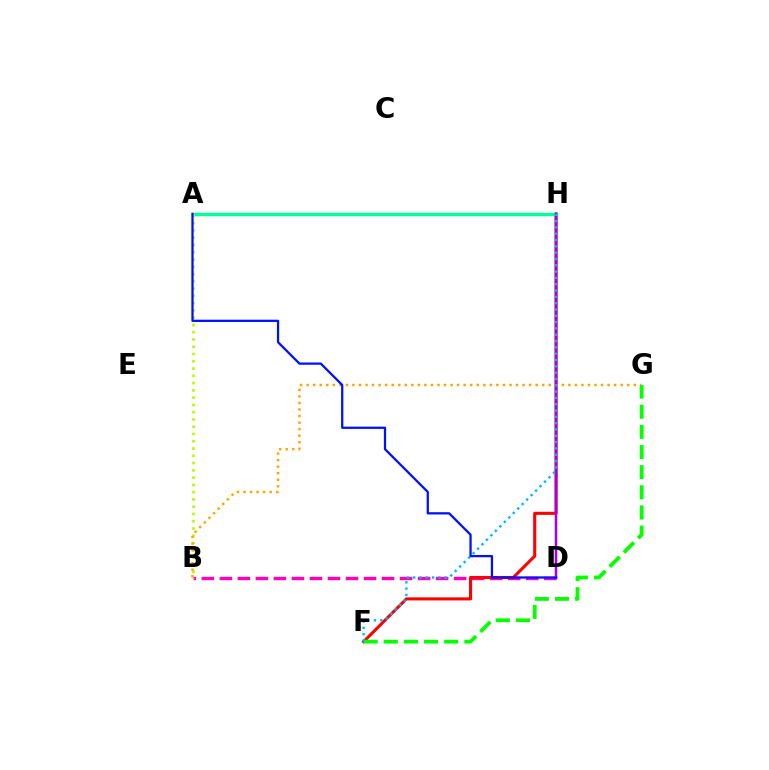{('B', 'D'): [{'color': '#ff00bd', 'line_style': 'dashed', 'thickness': 2.45}], ('F', 'H'): [{'color': '#ff0000', 'line_style': 'solid', 'thickness': 2.21}, {'color': '#00b5ff', 'line_style': 'dotted', 'thickness': 1.72}], ('A', 'H'): [{'color': '#00ff9d', 'line_style': 'solid', 'thickness': 2.46}], ('A', 'B'): [{'color': '#b3ff00', 'line_style': 'dotted', 'thickness': 1.98}], ('B', 'G'): [{'color': '#ffa500', 'line_style': 'dotted', 'thickness': 1.78}], ('F', 'G'): [{'color': '#08ff00', 'line_style': 'dashed', 'thickness': 2.74}], ('D', 'H'): [{'color': '#9b00ff', 'line_style': 'solid', 'thickness': 1.8}], ('A', 'D'): [{'color': '#0010ff', 'line_style': 'solid', 'thickness': 1.63}]}